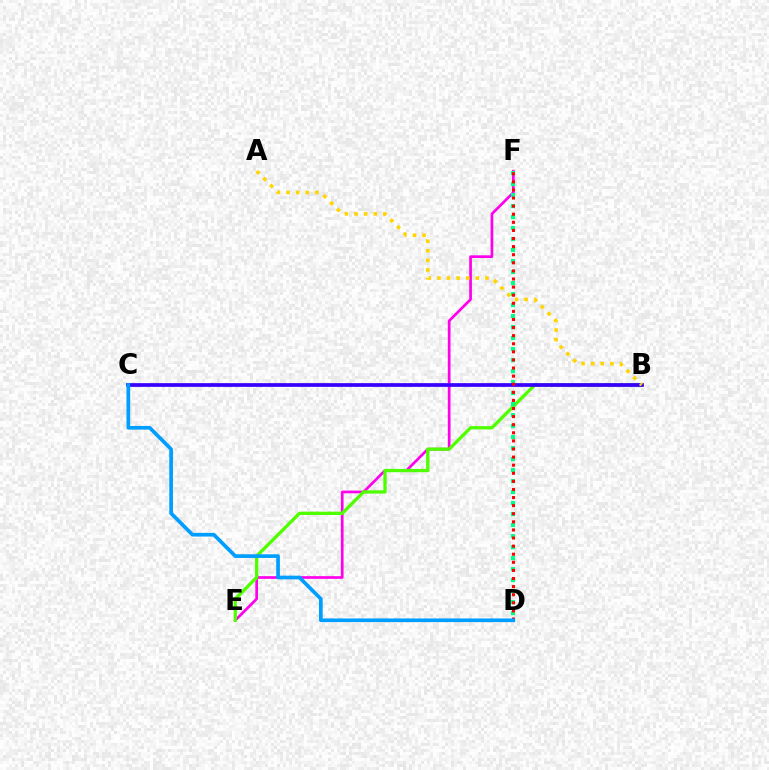{('E', 'F'): [{'color': '#ff00ed', 'line_style': 'solid', 'thickness': 1.95}], ('B', 'E'): [{'color': '#4fff00', 'line_style': 'solid', 'thickness': 2.38}], ('D', 'F'): [{'color': '#00ff86', 'line_style': 'dotted', 'thickness': 2.99}, {'color': '#ff0000', 'line_style': 'dotted', 'thickness': 2.2}], ('B', 'C'): [{'color': '#3700ff', 'line_style': 'solid', 'thickness': 2.67}], ('A', 'B'): [{'color': '#ffd500', 'line_style': 'dotted', 'thickness': 2.61}], ('C', 'D'): [{'color': '#009eff', 'line_style': 'solid', 'thickness': 2.65}]}